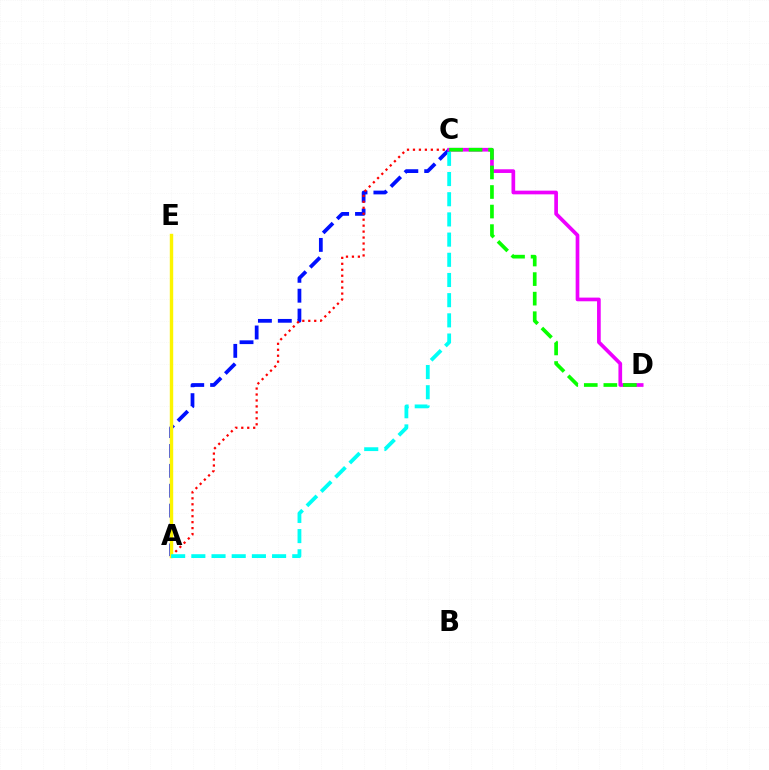{('A', 'C'): [{'color': '#0010ff', 'line_style': 'dashed', 'thickness': 2.7}, {'color': '#ff0000', 'line_style': 'dotted', 'thickness': 1.62}, {'color': '#00fff6', 'line_style': 'dashed', 'thickness': 2.74}], ('C', 'D'): [{'color': '#ee00ff', 'line_style': 'solid', 'thickness': 2.65}, {'color': '#08ff00', 'line_style': 'dashed', 'thickness': 2.66}], ('A', 'E'): [{'color': '#fcf500', 'line_style': 'solid', 'thickness': 2.45}]}